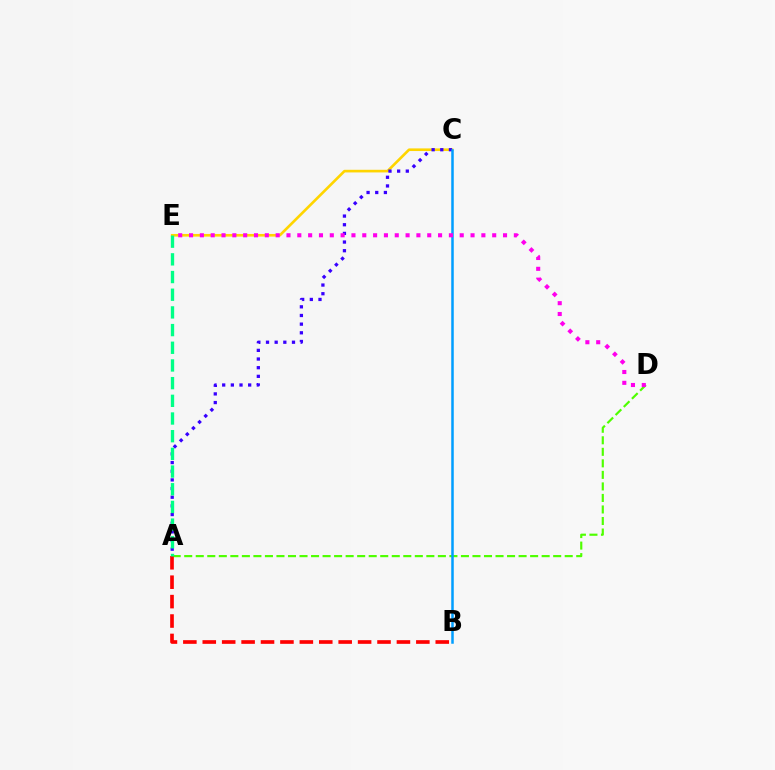{('C', 'E'): [{'color': '#ffd500', 'line_style': 'solid', 'thickness': 1.9}], ('A', 'D'): [{'color': '#4fff00', 'line_style': 'dashed', 'thickness': 1.57}], ('A', 'C'): [{'color': '#3700ff', 'line_style': 'dotted', 'thickness': 2.35}], ('B', 'C'): [{'color': '#009eff', 'line_style': 'solid', 'thickness': 1.81}], ('A', 'B'): [{'color': '#ff0000', 'line_style': 'dashed', 'thickness': 2.64}], ('D', 'E'): [{'color': '#ff00ed', 'line_style': 'dotted', 'thickness': 2.94}], ('A', 'E'): [{'color': '#00ff86', 'line_style': 'dashed', 'thickness': 2.4}]}